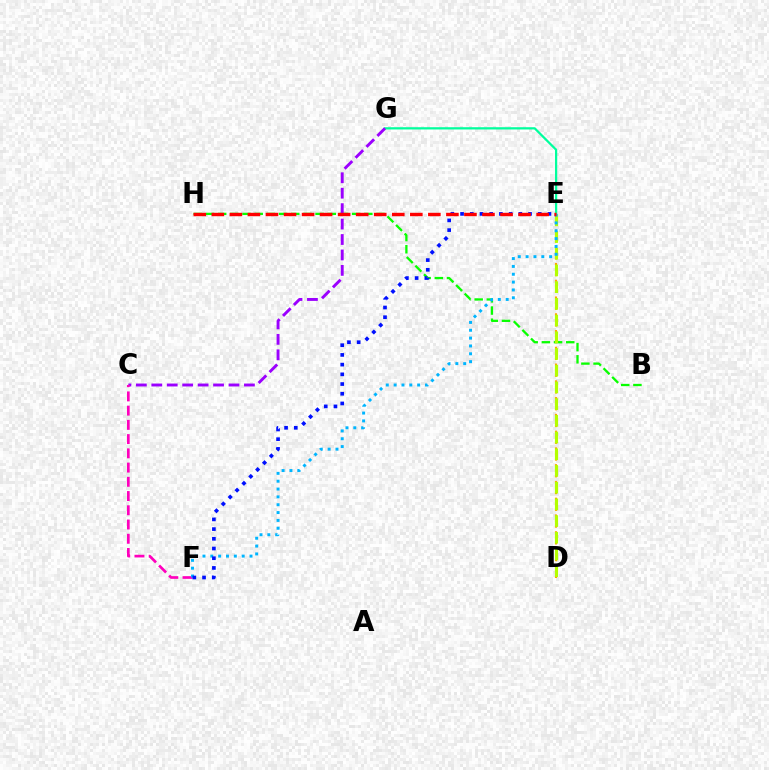{('B', 'H'): [{'color': '#08ff00', 'line_style': 'dashed', 'thickness': 1.65}], ('D', 'E'): [{'color': '#ffa500', 'line_style': 'dotted', 'thickness': 1.52}, {'color': '#b3ff00', 'line_style': 'dashed', 'thickness': 2.27}], ('E', 'G'): [{'color': '#00ff9d', 'line_style': 'solid', 'thickness': 1.61}], ('C', 'G'): [{'color': '#9b00ff', 'line_style': 'dashed', 'thickness': 2.1}], ('C', 'F'): [{'color': '#ff00bd', 'line_style': 'dashed', 'thickness': 1.93}], ('E', 'F'): [{'color': '#00b5ff', 'line_style': 'dotted', 'thickness': 2.13}, {'color': '#0010ff', 'line_style': 'dotted', 'thickness': 2.64}], ('E', 'H'): [{'color': '#ff0000', 'line_style': 'dashed', 'thickness': 2.45}]}